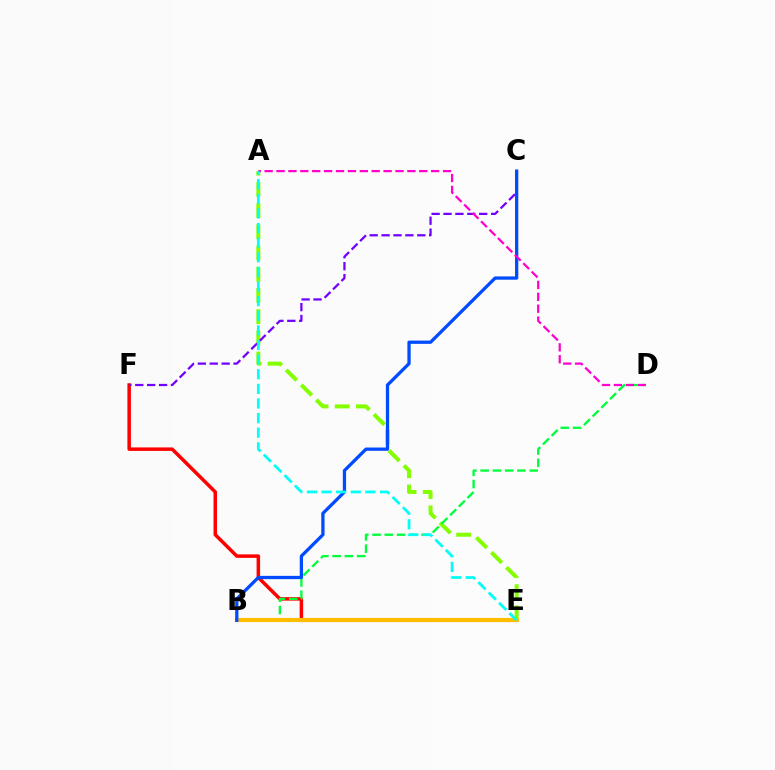{('E', 'F'): [{'color': '#ff0000', 'line_style': 'solid', 'thickness': 2.52}], ('A', 'E'): [{'color': '#84ff00', 'line_style': 'dashed', 'thickness': 2.88}, {'color': '#00fff6', 'line_style': 'dashed', 'thickness': 1.99}], ('B', 'D'): [{'color': '#00ff39', 'line_style': 'dashed', 'thickness': 1.67}], ('C', 'F'): [{'color': '#7200ff', 'line_style': 'dashed', 'thickness': 1.62}], ('B', 'E'): [{'color': '#ffbd00', 'line_style': 'solid', 'thickness': 2.98}], ('B', 'C'): [{'color': '#004bff', 'line_style': 'solid', 'thickness': 2.36}], ('A', 'D'): [{'color': '#ff00cf', 'line_style': 'dashed', 'thickness': 1.62}]}